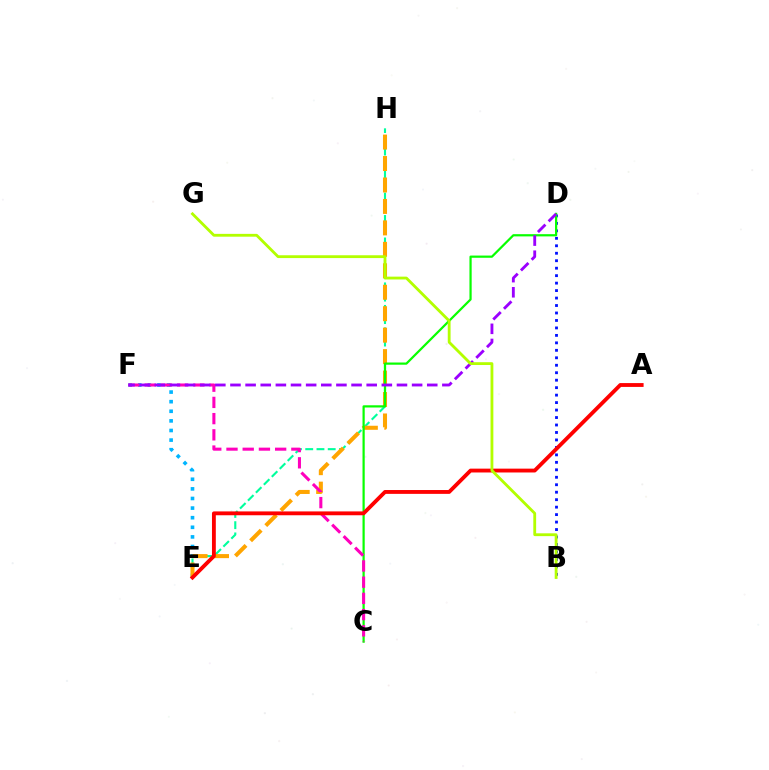{('E', 'F'): [{'color': '#00b5ff', 'line_style': 'dotted', 'thickness': 2.61}], ('E', 'H'): [{'color': '#00ff9d', 'line_style': 'dashed', 'thickness': 1.53}, {'color': '#ffa500', 'line_style': 'dashed', 'thickness': 2.91}], ('B', 'D'): [{'color': '#0010ff', 'line_style': 'dotted', 'thickness': 2.03}], ('C', 'D'): [{'color': '#08ff00', 'line_style': 'solid', 'thickness': 1.6}], ('C', 'F'): [{'color': '#ff00bd', 'line_style': 'dashed', 'thickness': 2.2}], ('D', 'F'): [{'color': '#9b00ff', 'line_style': 'dashed', 'thickness': 2.06}], ('A', 'E'): [{'color': '#ff0000', 'line_style': 'solid', 'thickness': 2.76}], ('B', 'G'): [{'color': '#b3ff00', 'line_style': 'solid', 'thickness': 2.03}]}